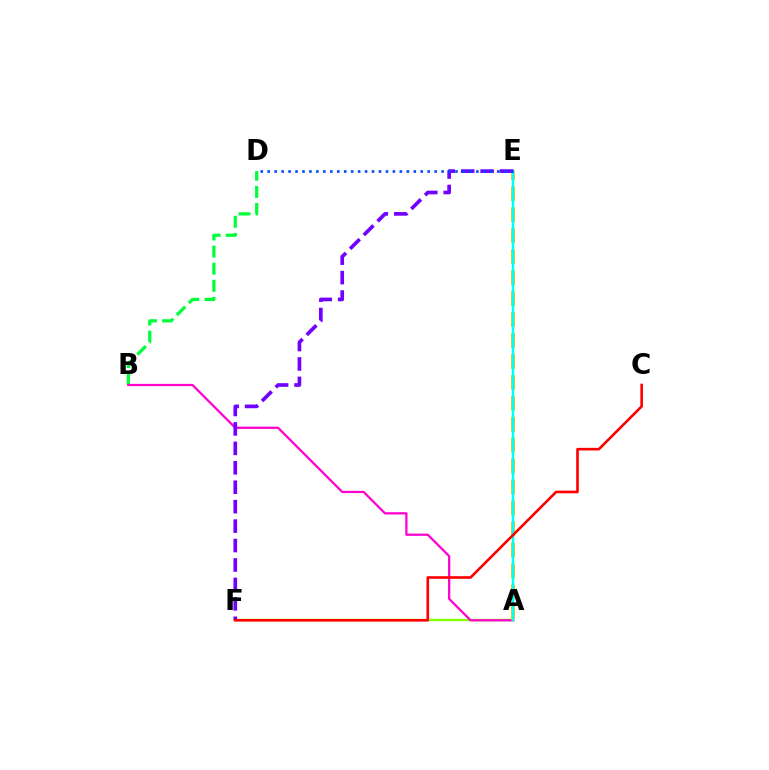{('A', 'F'): [{'color': '#84ff00', 'line_style': 'solid', 'thickness': 1.67}], ('B', 'D'): [{'color': '#00ff39', 'line_style': 'dashed', 'thickness': 2.32}], ('A', 'B'): [{'color': '#ff00cf', 'line_style': 'solid', 'thickness': 1.61}], ('A', 'E'): [{'color': '#ffbd00', 'line_style': 'dashed', 'thickness': 2.84}, {'color': '#00fff6', 'line_style': 'solid', 'thickness': 1.8}], ('E', 'F'): [{'color': '#7200ff', 'line_style': 'dashed', 'thickness': 2.64}], ('C', 'F'): [{'color': '#ff0000', 'line_style': 'solid', 'thickness': 1.89}], ('D', 'E'): [{'color': '#004bff', 'line_style': 'dotted', 'thickness': 1.89}]}